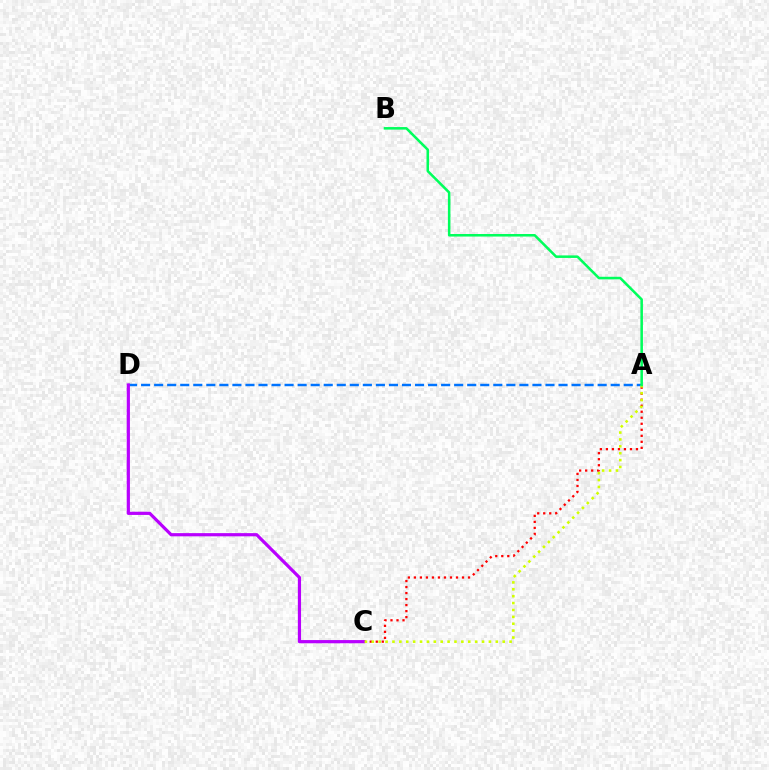{('A', 'C'): [{'color': '#ff0000', 'line_style': 'dotted', 'thickness': 1.63}, {'color': '#d1ff00', 'line_style': 'dotted', 'thickness': 1.87}], ('A', 'D'): [{'color': '#0074ff', 'line_style': 'dashed', 'thickness': 1.77}], ('C', 'D'): [{'color': '#b900ff', 'line_style': 'solid', 'thickness': 2.3}], ('A', 'B'): [{'color': '#00ff5c', 'line_style': 'solid', 'thickness': 1.83}]}